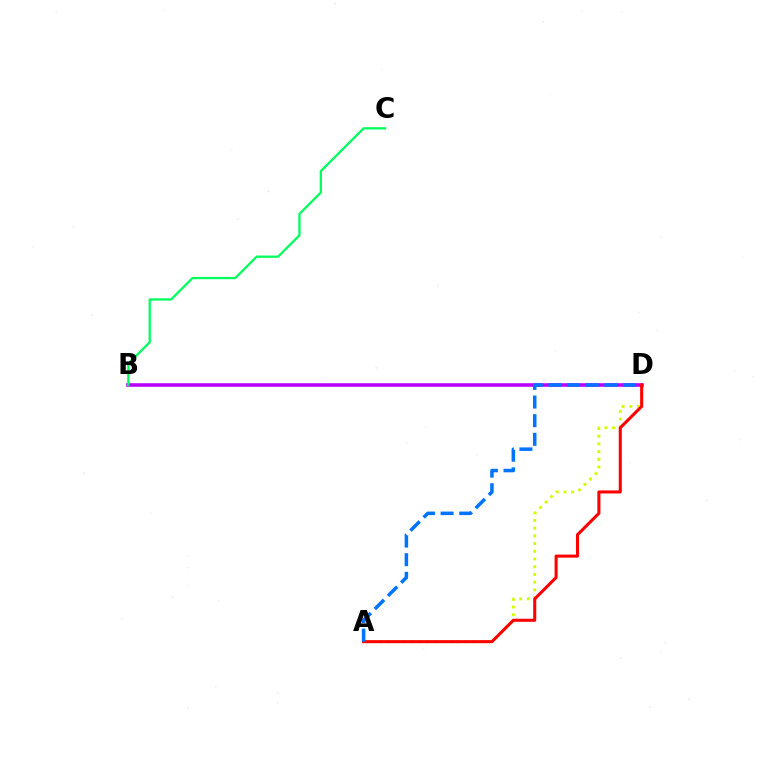{('A', 'D'): [{'color': '#d1ff00', 'line_style': 'dotted', 'thickness': 2.09}, {'color': '#ff0000', 'line_style': 'solid', 'thickness': 2.2}, {'color': '#0074ff', 'line_style': 'dashed', 'thickness': 2.53}], ('B', 'D'): [{'color': '#b900ff', 'line_style': 'solid', 'thickness': 2.57}], ('B', 'C'): [{'color': '#00ff5c', 'line_style': 'solid', 'thickness': 1.64}]}